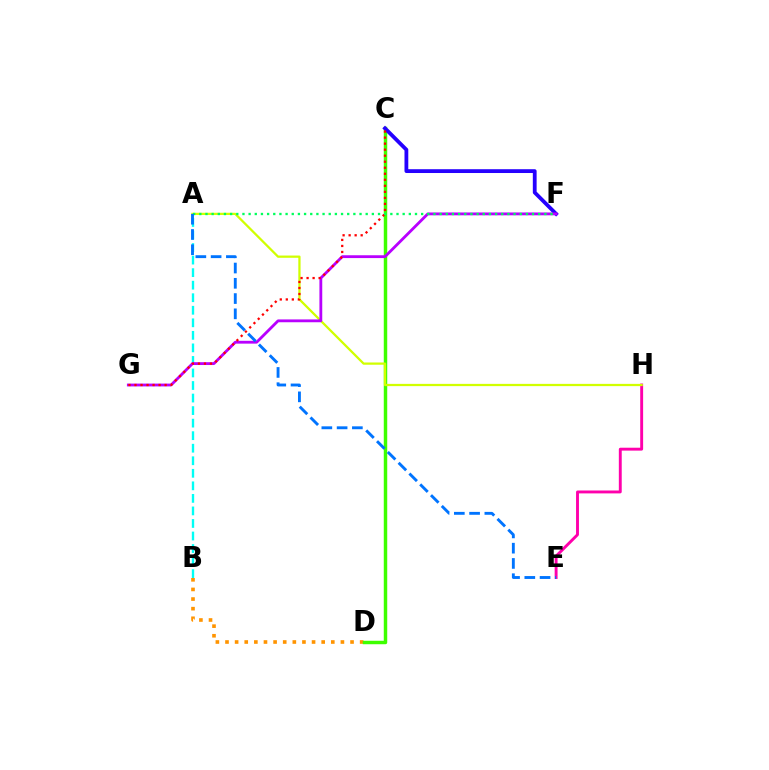{('B', 'D'): [{'color': '#ff9400', 'line_style': 'dotted', 'thickness': 2.61}], ('A', 'B'): [{'color': '#00fff6', 'line_style': 'dashed', 'thickness': 1.7}], ('E', 'H'): [{'color': '#ff00ac', 'line_style': 'solid', 'thickness': 2.09}], ('C', 'D'): [{'color': '#3dff00', 'line_style': 'solid', 'thickness': 2.49}], ('C', 'F'): [{'color': '#2500ff', 'line_style': 'solid', 'thickness': 2.74}], ('A', 'H'): [{'color': '#d1ff00', 'line_style': 'solid', 'thickness': 1.62}], ('F', 'G'): [{'color': '#b900ff', 'line_style': 'solid', 'thickness': 2.03}], ('C', 'G'): [{'color': '#ff0000', 'line_style': 'dotted', 'thickness': 1.64}], ('A', 'F'): [{'color': '#00ff5c', 'line_style': 'dotted', 'thickness': 1.67}], ('A', 'E'): [{'color': '#0074ff', 'line_style': 'dashed', 'thickness': 2.07}]}